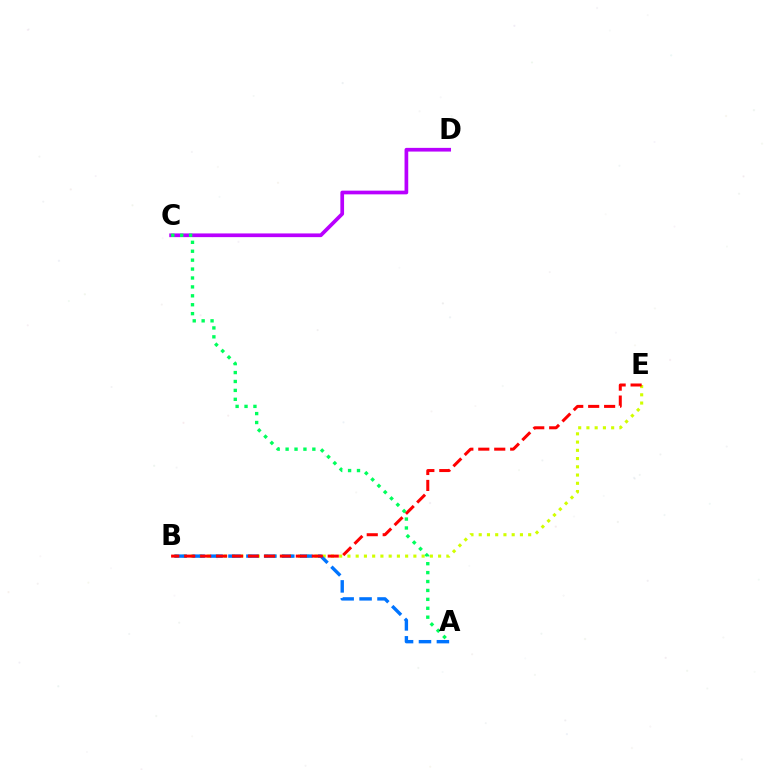{('B', 'E'): [{'color': '#d1ff00', 'line_style': 'dotted', 'thickness': 2.24}, {'color': '#ff0000', 'line_style': 'dashed', 'thickness': 2.17}], ('A', 'B'): [{'color': '#0074ff', 'line_style': 'dashed', 'thickness': 2.44}], ('C', 'D'): [{'color': '#b900ff', 'line_style': 'solid', 'thickness': 2.66}], ('A', 'C'): [{'color': '#00ff5c', 'line_style': 'dotted', 'thickness': 2.42}]}